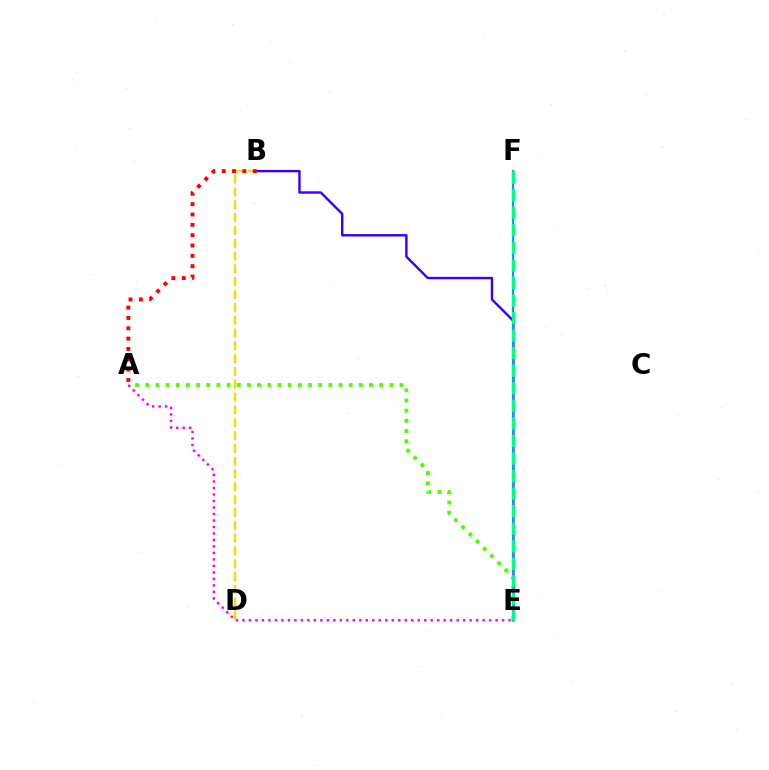{('B', 'D'): [{'color': '#ffd500', 'line_style': 'dashed', 'thickness': 1.74}], ('A', 'E'): [{'color': '#4fff00', 'line_style': 'dotted', 'thickness': 2.76}, {'color': '#ff00ed', 'line_style': 'dotted', 'thickness': 1.76}], ('B', 'E'): [{'color': '#3700ff', 'line_style': 'solid', 'thickness': 1.73}], ('A', 'B'): [{'color': '#ff0000', 'line_style': 'dotted', 'thickness': 2.81}], ('E', 'F'): [{'color': '#009eff', 'line_style': 'solid', 'thickness': 1.58}, {'color': '#00ff86', 'line_style': 'dashed', 'thickness': 2.39}]}